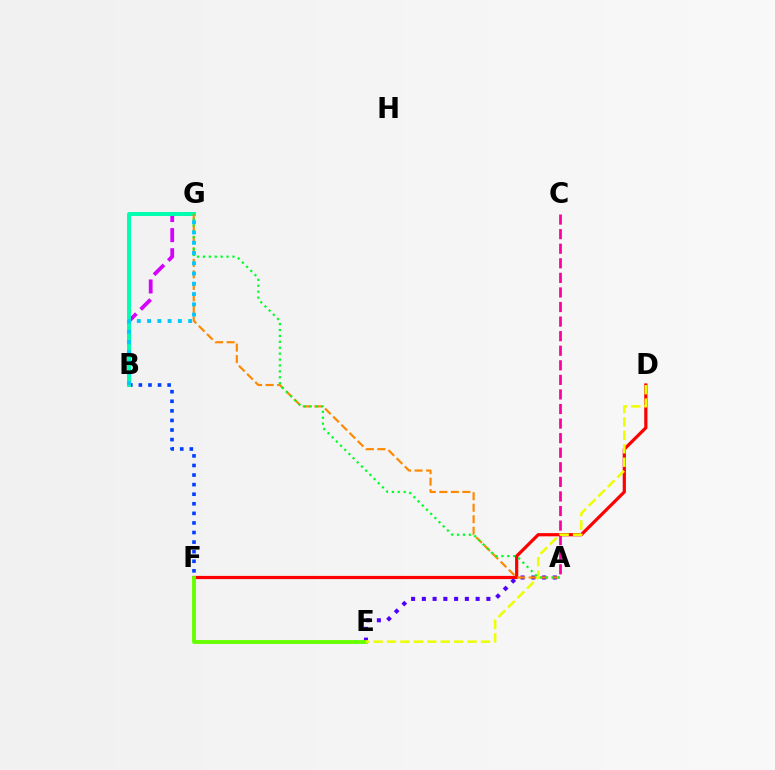{('D', 'F'): [{'color': '#ff0000', 'line_style': 'solid', 'thickness': 2.31}], ('B', 'G'): [{'color': '#d600ff', 'line_style': 'dashed', 'thickness': 2.73}, {'color': '#00ffaf', 'line_style': 'solid', 'thickness': 2.84}, {'color': '#00c7ff', 'line_style': 'dotted', 'thickness': 2.79}], ('B', 'F'): [{'color': '#003fff', 'line_style': 'dotted', 'thickness': 2.6}], ('A', 'E'): [{'color': '#4f00ff', 'line_style': 'dotted', 'thickness': 2.92}], ('A', 'G'): [{'color': '#ff8800', 'line_style': 'dashed', 'thickness': 1.57}, {'color': '#00ff27', 'line_style': 'dotted', 'thickness': 1.61}], ('E', 'F'): [{'color': '#66ff00', 'line_style': 'solid', 'thickness': 2.77}], ('A', 'C'): [{'color': '#ff00a0', 'line_style': 'dashed', 'thickness': 1.98}], ('D', 'E'): [{'color': '#eeff00', 'line_style': 'dashed', 'thickness': 1.83}]}